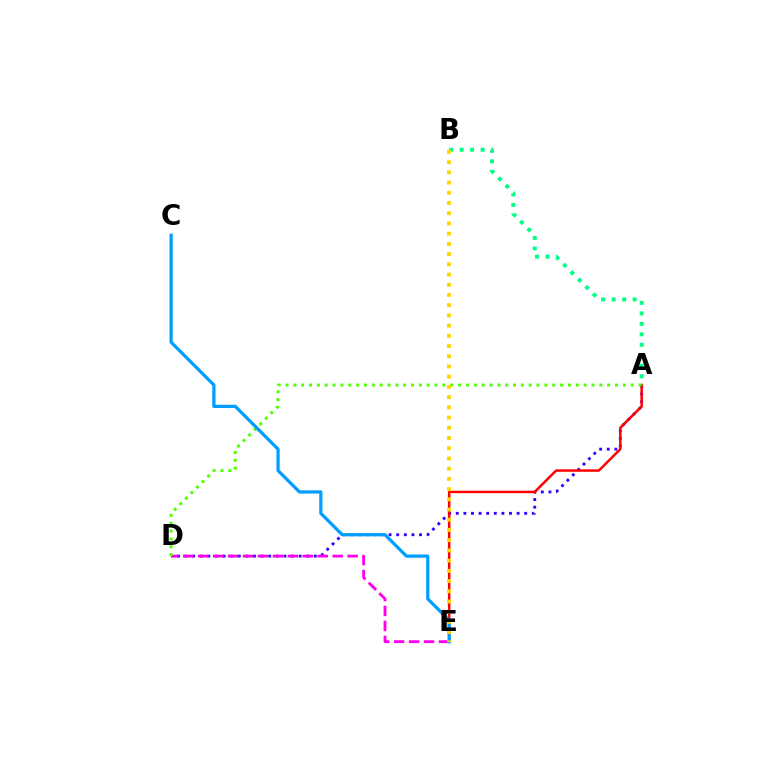{('A', 'D'): [{'color': '#3700ff', 'line_style': 'dotted', 'thickness': 2.07}, {'color': '#4fff00', 'line_style': 'dotted', 'thickness': 2.13}], ('A', 'E'): [{'color': '#ff0000', 'line_style': 'solid', 'thickness': 1.78}], ('A', 'B'): [{'color': '#00ff86', 'line_style': 'dotted', 'thickness': 2.85}], ('D', 'E'): [{'color': '#ff00ed', 'line_style': 'dashed', 'thickness': 2.03}], ('C', 'E'): [{'color': '#009eff', 'line_style': 'solid', 'thickness': 2.33}], ('B', 'E'): [{'color': '#ffd500', 'line_style': 'dotted', 'thickness': 2.78}]}